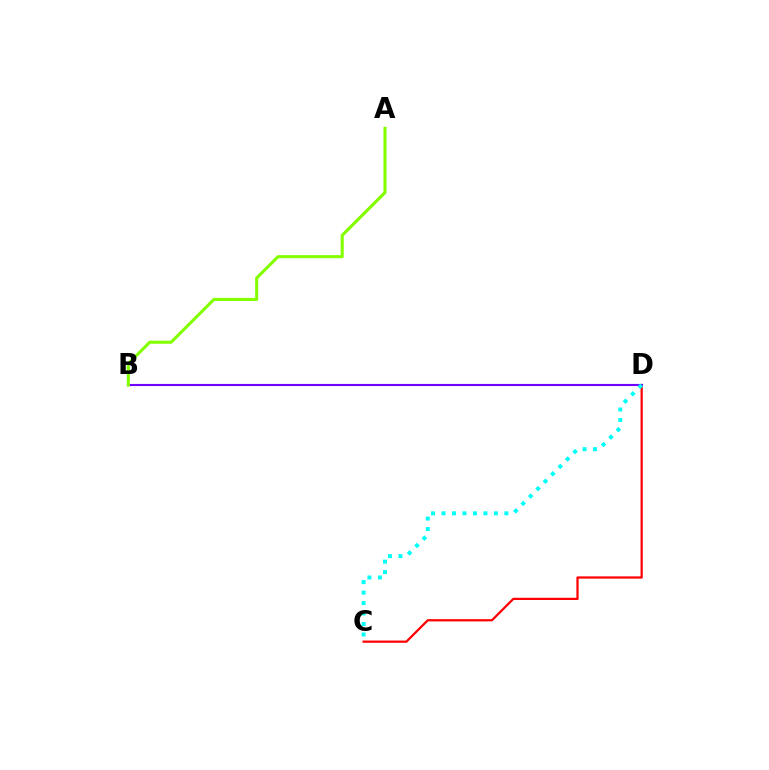{('C', 'D'): [{'color': '#ff0000', 'line_style': 'solid', 'thickness': 1.61}, {'color': '#00fff6', 'line_style': 'dotted', 'thickness': 2.85}], ('B', 'D'): [{'color': '#7200ff', 'line_style': 'solid', 'thickness': 1.52}], ('A', 'B'): [{'color': '#84ff00', 'line_style': 'solid', 'thickness': 2.22}]}